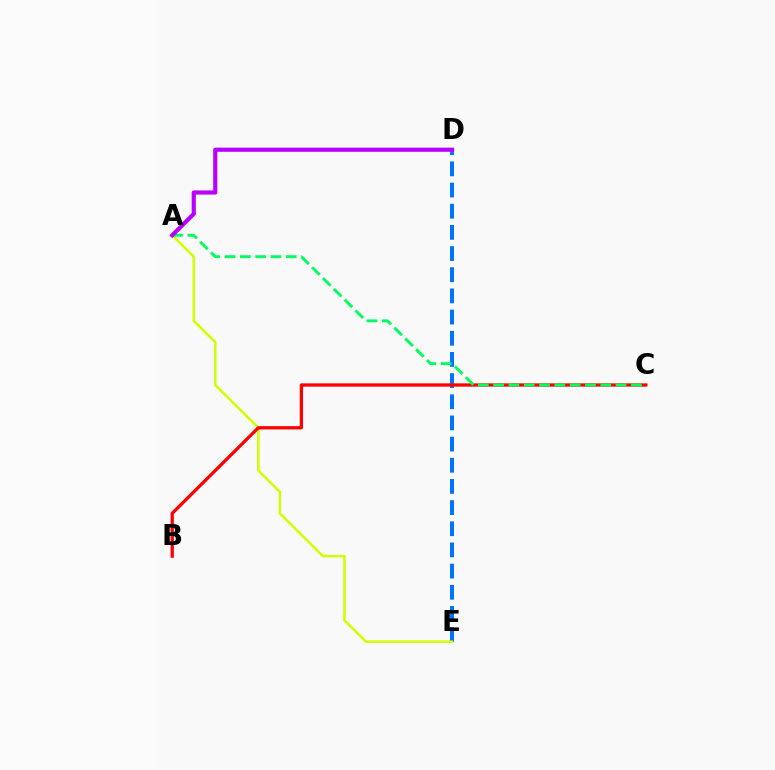{('D', 'E'): [{'color': '#0074ff', 'line_style': 'dashed', 'thickness': 2.88}], ('A', 'E'): [{'color': '#d1ff00', 'line_style': 'solid', 'thickness': 1.82}], ('B', 'C'): [{'color': '#ff0000', 'line_style': 'solid', 'thickness': 2.36}], ('A', 'C'): [{'color': '#00ff5c', 'line_style': 'dashed', 'thickness': 2.08}], ('A', 'D'): [{'color': '#b900ff', 'line_style': 'solid', 'thickness': 2.99}]}